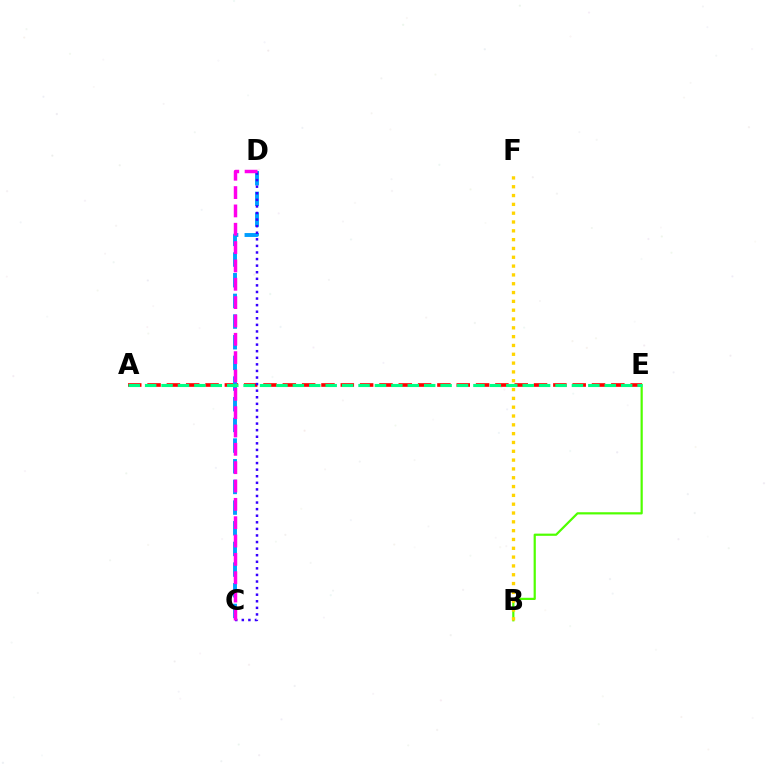{('A', 'E'): [{'color': '#ff0000', 'line_style': 'dashed', 'thickness': 2.63}, {'color': '#00ff86', 'line_style': 'dashed', 'thickness': 2.23}], ('B', 'E'): [{'color': '#4fff00', 'line_style': 'solid', 'thickness': 1.59}], ('C', 'D'): [{'color': '#009eff', 'line_style': 'dashed', 'thickness': 2.81}, {'color': '#3700ff', 'line_style': 'dotted', 'thickness': 1.79}, {'color': '#ff00ed', 'line_style': 'dashed', 'thickness': 2.49}], ('B', 'F'): [{'color': '#ffd500', 'line_style': 'dotted', 'thickness': 2.4}]}